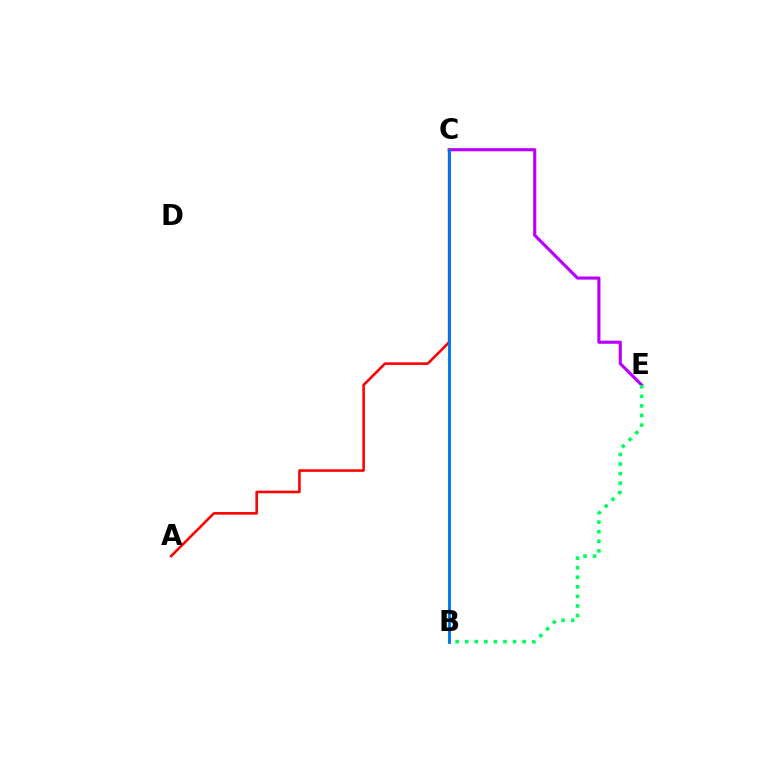{('C', 'E'): [{'color': '#b900ff', 'line_style': 'solid', 'thickness': 2.25}], ('B', 'E'): [{'color': '#00ff5c', 'line_style': 'dotted', 'thickness': 2.6}], ('B', 'C'): [{'color': '#d1ff00', 'line_style': 'solid', 'thickness': 1.78}, {'color': '#0074ff', 'line_style': 'solid', 'thickness': 2.05}], ('A', 'C'): [{'color': '#ff0000', 'line_style': 'solid', 'thickness': 1.85}]}